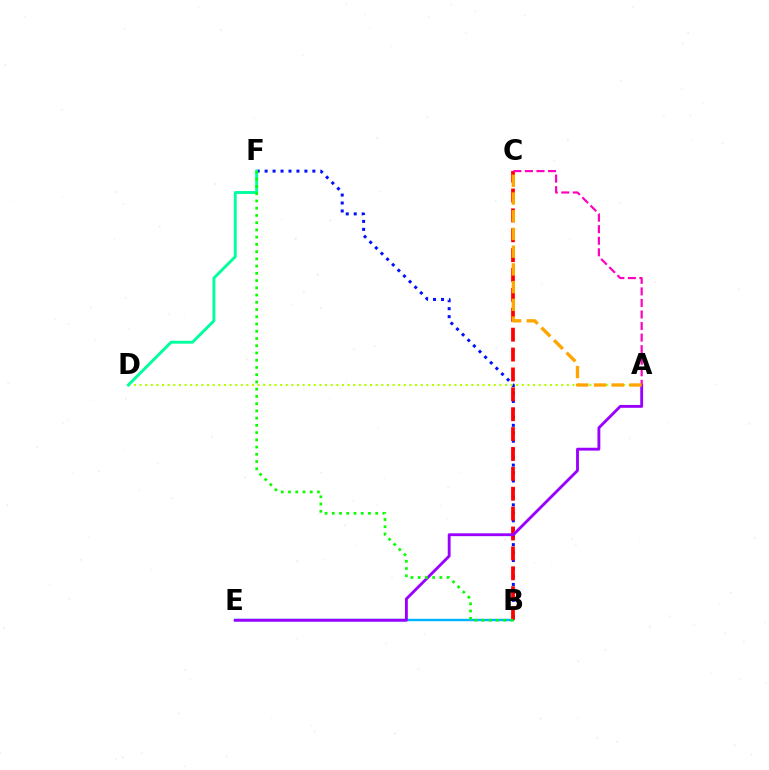{('B', 'F'): [{'color': '#0010ff', 'line_style': 'dotted', 'thickness': 2.16}, {'color': '#08ff00', 'line_style': 'dotted', 'thickness': 1.97}], ('A', 'D'): [{'color': '#b3ff00', 'line_style': 'dotted', 'thickness': 1.53}], ('B', 'E'): [{'color': '#00b5ff', 'line_style': 'solid', 'thickness': 1.73}], ('D', 'F'): [{'color': '#00ff9d', 'line_style': 'solid', 'thickness': 2.09}], ('B', 'C'): [{'color': '#ff0000', 'line_style': 'dashed', 'thickness': 2.7}], ('A', 'E'): [{'color': '#9b00ff', 'line_style': 'solid', 'thickness': 2.06}], ('A', 'C'): [{'color': '#ff00bd', 'line_style': 'dashed', 'thickness': 1.57}, {'color': '#ffa500', 'line_style': 'dashed', 'thickness': 2.41}]}